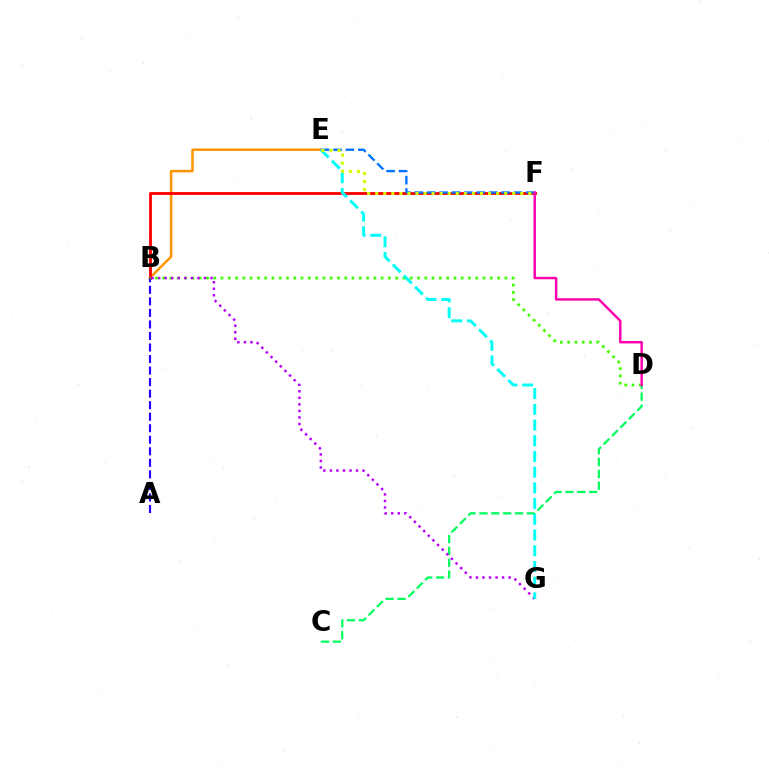{('B', 'E'): [{'color': '#ff9400', 'line_style': 'solid', 'thickness': 1.8}], ('B', 'F'): [{'color': '#ff0000', 'line_style': 'solid', 'thickness': 2.05}], ('A', 'B'): [{'color': '#2500ff', 'line_style': 'dashed', 'thickness': 1.57}], ('E', 'F'): [{'color': '#0074ff', 'line_style': 'dashed', 'thickness': 1.68}, {'color': '#d1ff00', 'line_style': 'dotted', 'thickness': 2.19}], ('B', 'D'): [{'color': '#3dff00', 'line_style': 'dotted', 'thickness': 1.98}], ('C', 'D'): [{'color': '#00ff5c', 'line_style': 'dashed', 'thickness': 1.61}], ('B', 'G'): [{'color': '#b900ff', 'line_style': 'dotted', 'thickness': 1.78}], ('D', 'F'): [{'color': '#ff00ac', 'line_style': 'solid', 'thickness': 1.76}], ('E', 'G'): [{'color': '#00fff6', 'line_style': 'dashed', 'thickness': 2.13}]}